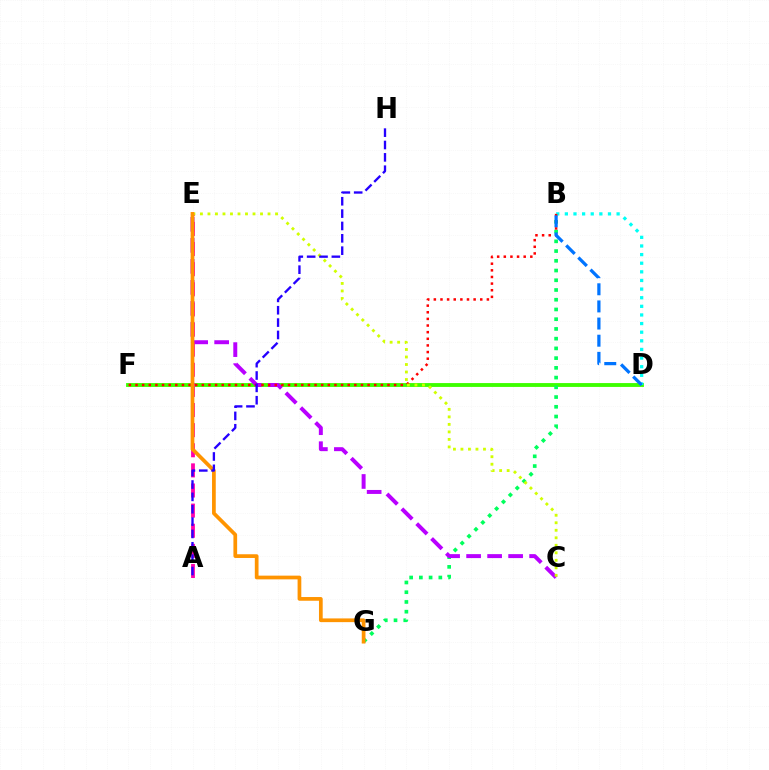{('D', 'F'): [{'color': '#3dff00', 'line_style': 'solid', 'thickness': 2.77}], ('B', 'G'): [{'color': '#00ff5c', 'line_style': 'dotted', 'thickness': 2.64}], ('B', 'D'): [{'color': '#00fff6', 'line_style': 'dotted', 'thickness': 2.34}, {'color': '#0074ff', 'line_style': 'dashed', 'thickness': 2.33}], ('C', 'E'): [{'color': '#b900ff', 'line_style': 'dashed', 'thickness': 2.85}, {'color': '#d1ff00', 'line_style': 'dotted', 'thickness': 2.04}], ('B', 'F'): [{'color': '#ff0000', 'line_style': 'dotted', 'thickness': 1.8}], ('A', 'E'): [{'color': '#ff00ac', 'line_style': 'dashed', 'thickness': 2.73}], ('E', 'G'): [{'color': '#ff9400', 'line_style': 'solid', 'thickness': 2.68}], ('A', 'H'): [{'color': '#2500ff', 'line_style': 'dashed', 'thickness': 1.68}]}